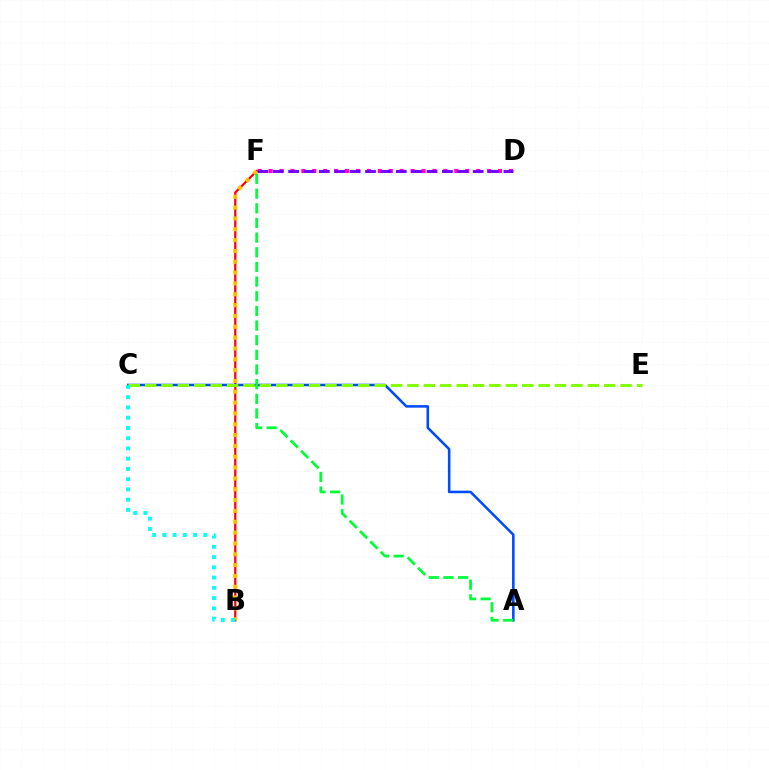{('B', 'F'): [{'color': '#ff0000', 'line_style': 'solid', 'thickness': 1.61}, {'color': '#ffbd00', 'line_style': 'dotted', 'thickness': 2.94}], ('D', 'F'): [{'color': '#ff00cf', 'line_style': 'dotted', 'thickness': 2.97}, {'color': '#7200ff', 'line_style': 'dashed', 'thickness': 2.09}], ('A', 'C'): [{'color': '#004bff', 'line_style': 'solid', 'thickness': 1.84}], ('C', 'E'): [{'color': '#84ff00', 'line_style': 'dashed', 'thickness': 2.23}], ('A', 'F'): [{'color': '#00ff39', 'line_style': 'dashed', 'thickness': 1.99}], ('B', 'C'): [{'color': '#00fff6', 'line_style': 'dotted', 'thickness': 2.78}]}